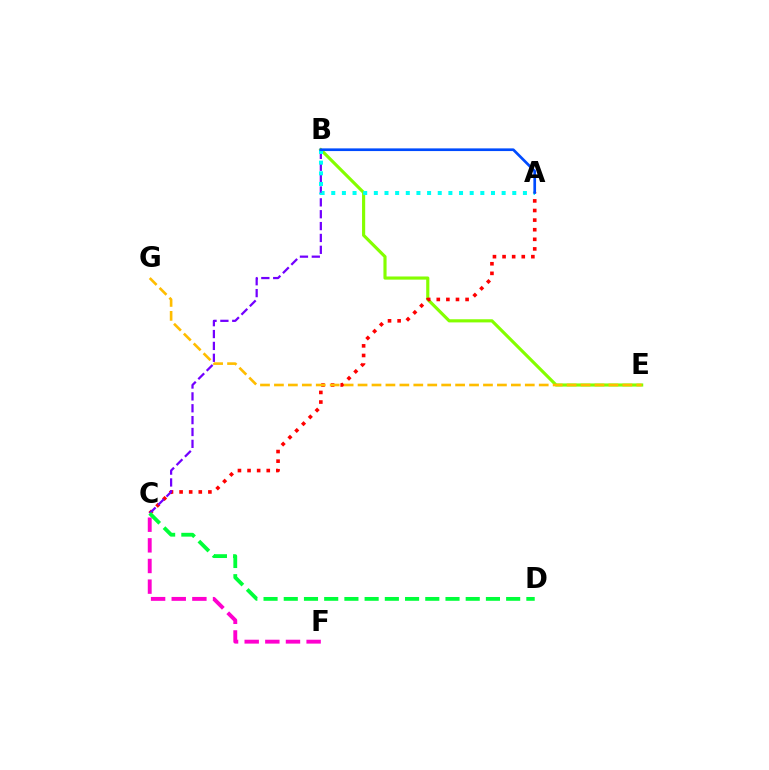{('C', 'F'): [{'color': '#ff00cf', 'line_style': 'dashed', 'thickness': 2.8}], ('B', 'E'): [{'color': '#84ff00', 'line_style': 'solid', 'thickness': 2.27}], ('A', 'C'): [{'color': '#ff0000', 'line_style': 'dotted', 'thickness': 2.61}], ('E', 'G'): [{'color': '#ffbd00', 'line_style': 'dashed', 'thickness': 1.89}], ('B', 'C'): [{'color': '#7200ff', 'line_style': 'dashed', 'thickness': 1.61}], ('C', 'D'): [{'color': '#00ff39', 'line_style': 'dashed', 'thickness': 2.75}], ('A', 'B'): [{'color': '#00fff6', 'line_style': 'dotted', 'thickness': 2.89}, {'color': '#004bff', 'line_style': 'solid', 'thickness': 1.93}]}